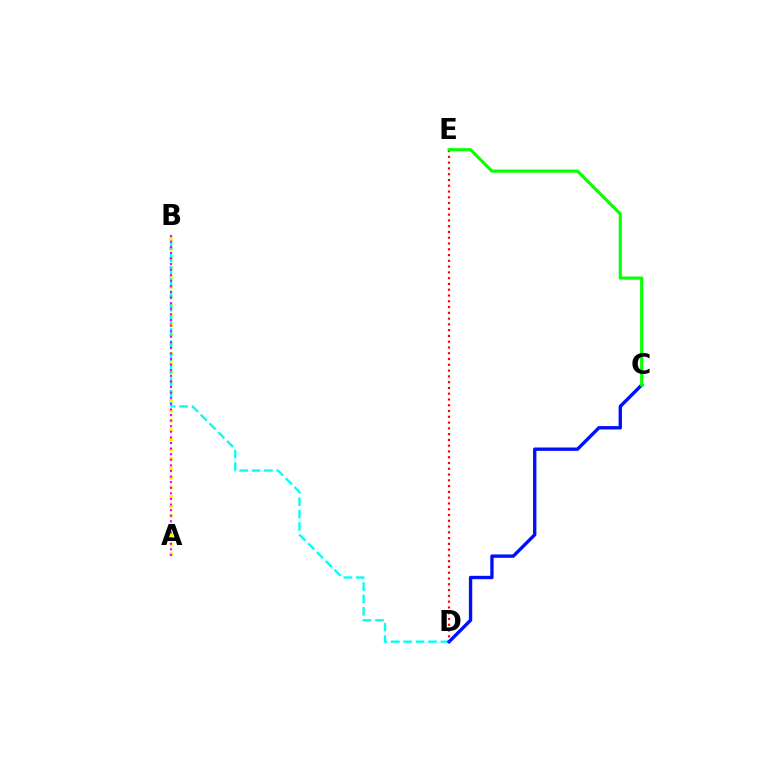{('A', 'B'): [{'color': '#fcf500', 'line_style': 'dotted', 'thickness': 2.59}, {'color': '#ee00ff', 'line_style': 'dotted', 'thickness': 1.52}], ('B', 'D'): [{'color': '#00fff6', 'line_style': 'dashed', 'thickness': 1.68}], ('C', 'D'): [{'color': '#0010ff', 'line_style': 'solid', 'thickness': 2.42}], ('D', 'E'): [{'color': '#ff0000', 'line_style': 'dotted', 'thickness': 1.57}], ('C', 'E'): [{'color': '#08ff00', 'line_style': 'solid', 'thickness': 2.25}]}